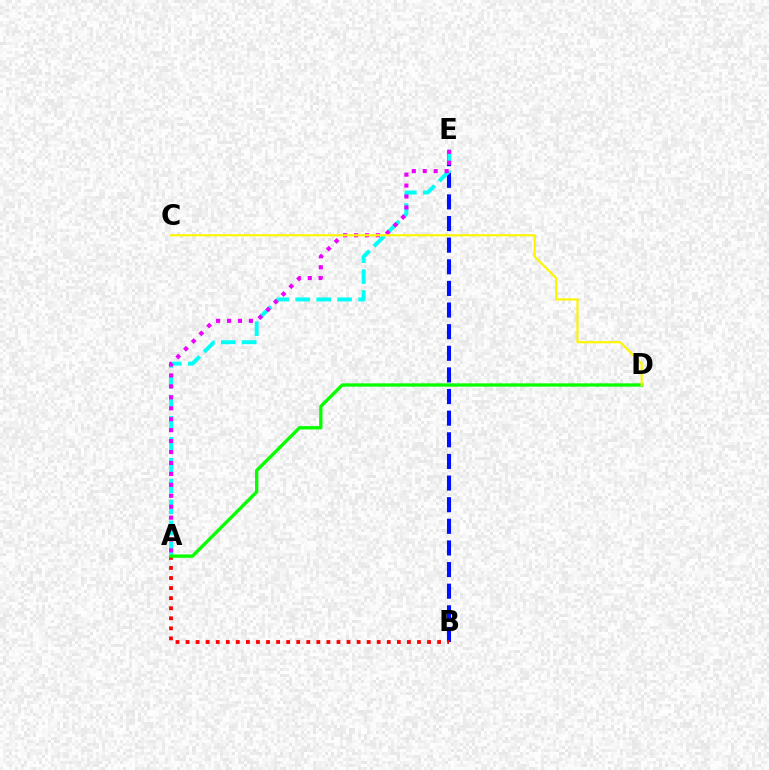{('B', 'E'): [{'color': '#0010ff', 'line_style': 'dashed', 'thickness': 2.94}], ('A', 'E'): [{'color': '#00fff6', 'line_style': 'dashed', 'thickness': 2.84}, {'color': '#ee00ff', 'line_style': 'dotted', 'thickness': 2.97}], ('A', 'B'): [{'color': '#ff0000', 'line_style': 'dotted', 'thickness': 2.73}], ('A', 'D'): [{'color': '#08ff00', 'line_style': 'solid', 'thickness': 2.4}], ('C', 'D'): [{'color': '#fcf500', 'line_style': 'solid', 'thickness': 1.56}]}